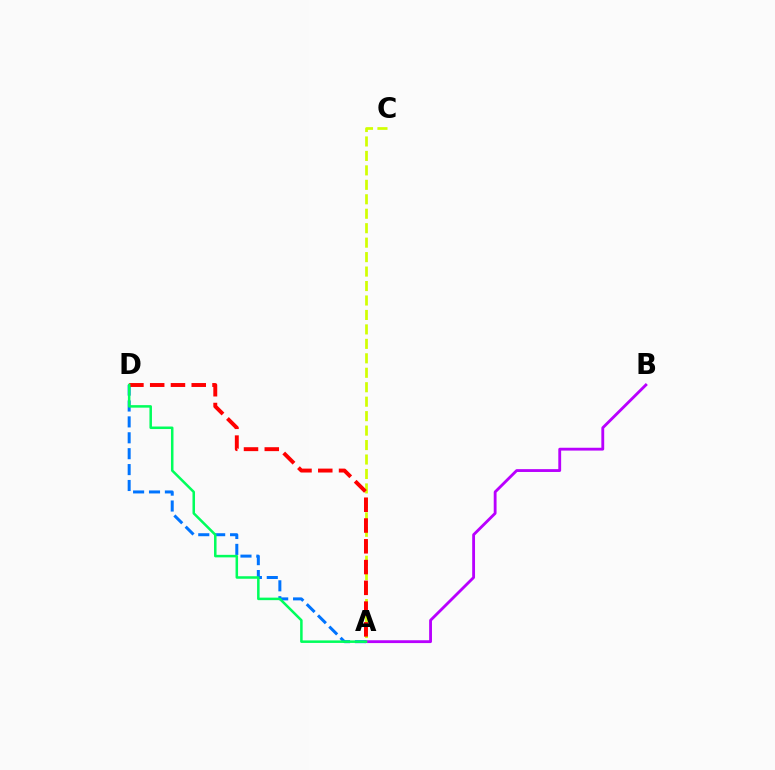{('A', 'D'): [{'color': '#0074ff', 'line_style': 'dashed', 'thickness': 2.16}, {'color': '#ff0000', 'line_style': 'dashed', 'thickness': 2.82}, {'color': '#00ff5c', 'line_style': 'solid', 'thickness': 1.82}], ('A', 'B'): [{'color': '#b900ff', 'line_style': 'solid', 'thickness': 2.04}], ('A', 'C'): [{'color': '#d1ff00', 'line_style': 'dashed', 'thickness': 1.96}]}